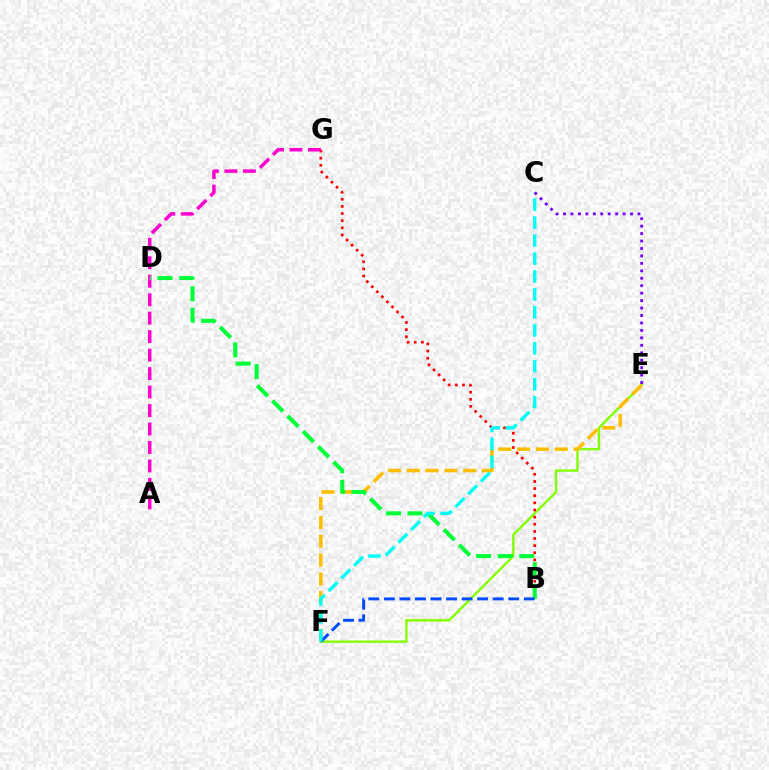{('E', 'F'): [{'color': '#84ff00', 'line_style': 'solid', 'thickness': 1.74}, {'color': '#ffbd00', 'line_style': 'dashed', 'thickness': 2.56}], ('B', 'G'): [{'color': '#ff0000', 'line_style': 'dotted', 'thickness': 1.94}], ('A', 'G'): [{'color': '#ff00cf', 'line_style': 'dashed', 'thickness': 2.51}], ('B', 'D'): [{'color': '#00ff39', 'line_style': 'dashed', 'thickness': 2.93}], ('B', 'F'): [{'color': '#004bff', 'line_style': 'dashed', 'thickness': 2.11}], ('C', 'F'): [{'color': '#00fff6', 'line_style': 'dashed', 'thickness': 2.44}], ('C', 'E'): [{'color': '#7200ff', 'line_style': 'dotted', 'thickness': 2.02}]}